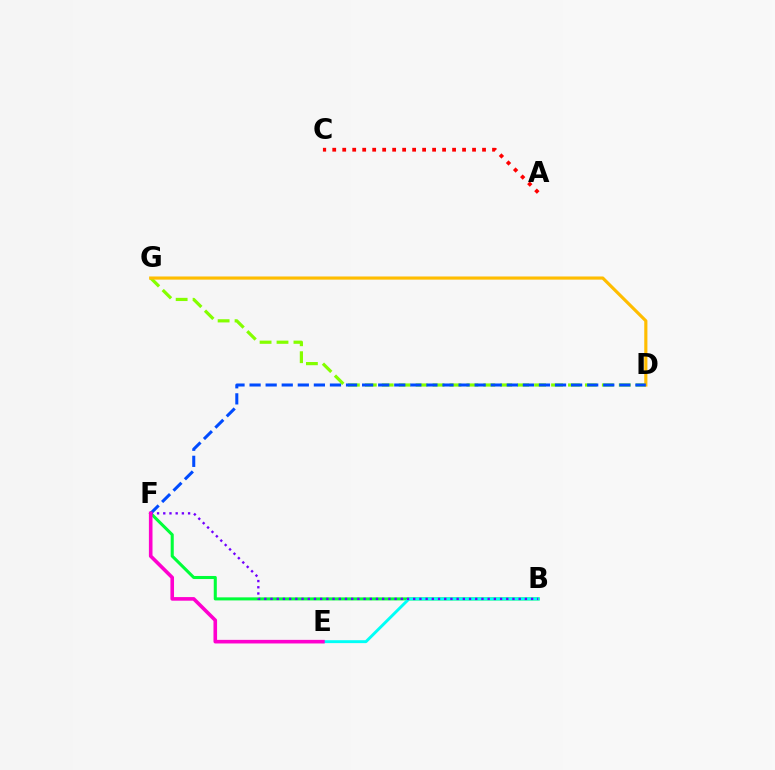{('D', 'G'): [{'color': '#84ff00', 'line_style': 'dashed', 'thickness': 2.3}, {'color': '#ffbd00', 'line_style': 'solid', 'thickness': 2.27}], ('B', 'F'): [{'color': '#00ff39', 'line_style': 'solid', 'thickness': 2.2}, {'color': '#7200ff', 'line_style': 'dotted', 'thickness': 1.69}], ('B', 'E'): [{'color': '#00fff6', 'line_style': 'solid', 'thickness': 2.1}], ('A', 'C'): [{'color': '#ff0000', 'line_style': 'dotted', 'thickness': 2.71}], ('D', 'F'): [{'color': '#004bff', 'line_style': 'dashed', 'thickness': 2.18}], ('E', 'F'): [{'color': '#ff00cf', 'line_style': 'solid', 'thickness': 2.59}]}